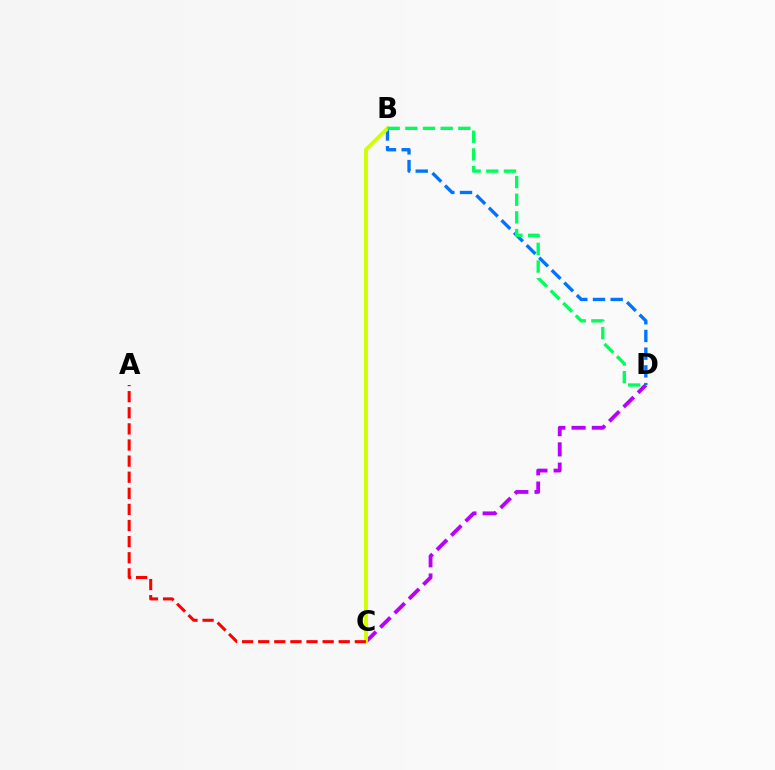{('C', 'D'): [{'color': '#b900ff', 'line_style': 'dashed', 'thickness': 2.75}], ('B', 'D'): [{'color': '#0074ff', 'line_style': 'dashed', 'thickness': 2.41}, {'color': '#00ff5c', 'line_style': 'dashed', 'thickness': 2.4}], ('B', 'C'): [{'color': '#d1ff00', 'line_style': 'solid', 'thickness': 2.81}], ('A', 'C'): [{'color': '#ff0000', 'line_style': 'dashed', 'thickness': 2.19}]}